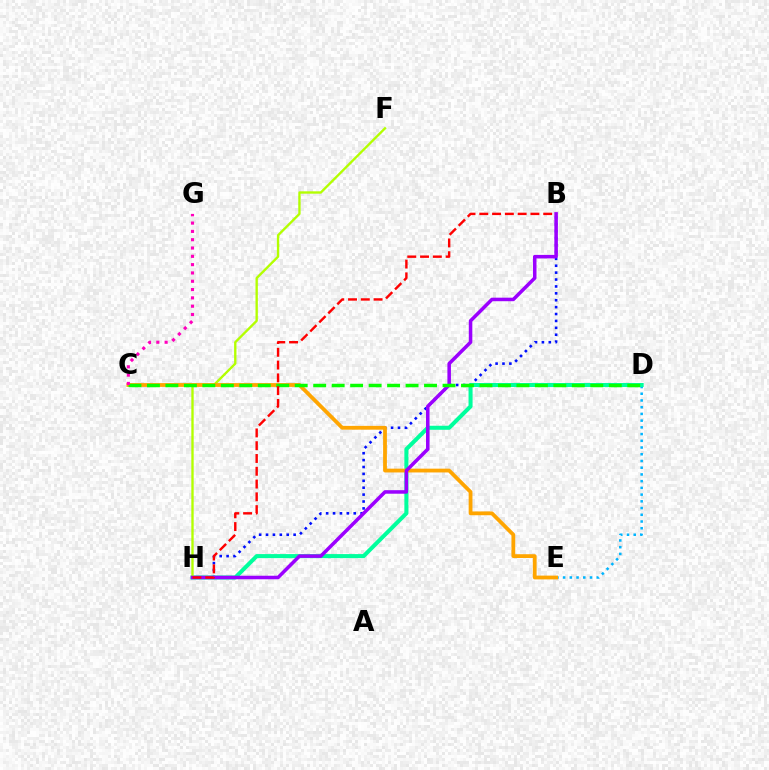{('B', 'H'): [{'color': '#0010ff', 'line_style': 'dotted', 'thickness': 1.87}, {'color': '#9b00ff', 'line_style': 'solid', 'thickness': 2.54}, {'color': '#ff0000', 'line_style': 'dashed', 'thickness': 1.74}], ('D', 'E'): [{'color': '#00b5ff', 'line_style': 'dotted', 'thickness': 1.83}], ('D', 'H'): [{'color': '#00ff9d', 'line_style': 'solid', 'thickness': 2.91}], ('F', 'H'): [{'color': '#b3ff00', 'line_style': 'solid', 'thickness': 1.69}], ('C', 'E'): [{'color': '#ffa500', 'line_style': 'solid', 'thickness': 2.73}], ('C', 'D'): [{'color': '#08ff00', 'line_style': 'dashed', 'thickness': 2.51}], ('C', 'G'): [{'color': '#ff00bd', 'line_style': 'dotted', 'thickness': 2.26}]}